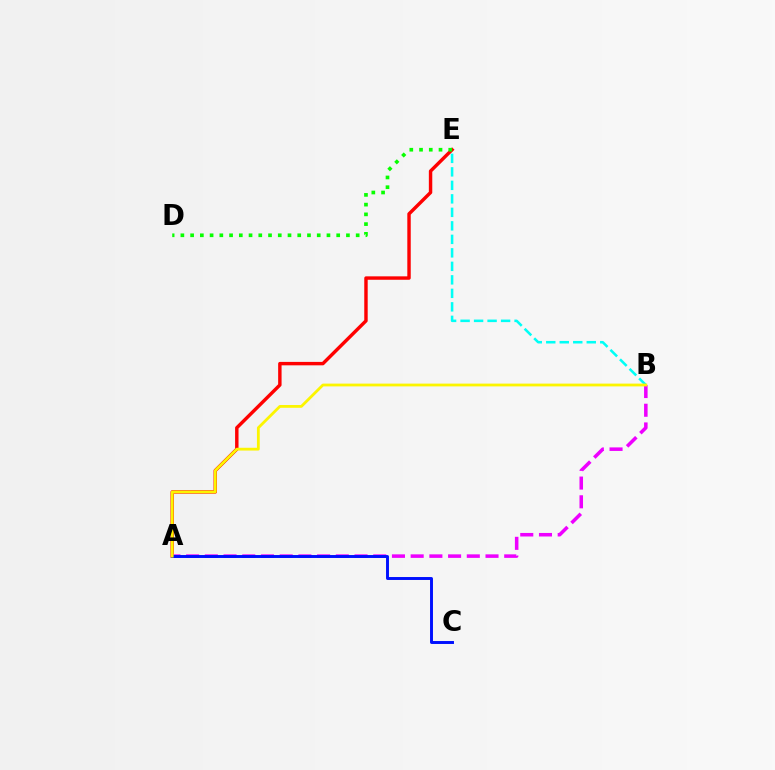{('A', 'E'): [{'color': '#ff0000', 'line_style': 'solid', 'thickness': 2.47}], ('B', 'E'): [{'color': '#00fff6', 'line_style': 'dashed', 'thickness': 1.83}], ('A', 'B'): [{'color': '#ee00ff', 'line_style': 'dashed', 'thickness': 2.54}, {'color': '#fcf500', 'line_style': 'solid', 'thickness': 2.01}], ('A', 'C'): [{'color': '#0010ff', 'line_style': 'solid', 'thickness': 2.12}], ('D', 'E'): [{'color': '#08ff00', 'line_style': 'dotted', 'thickness': 2.65}]}